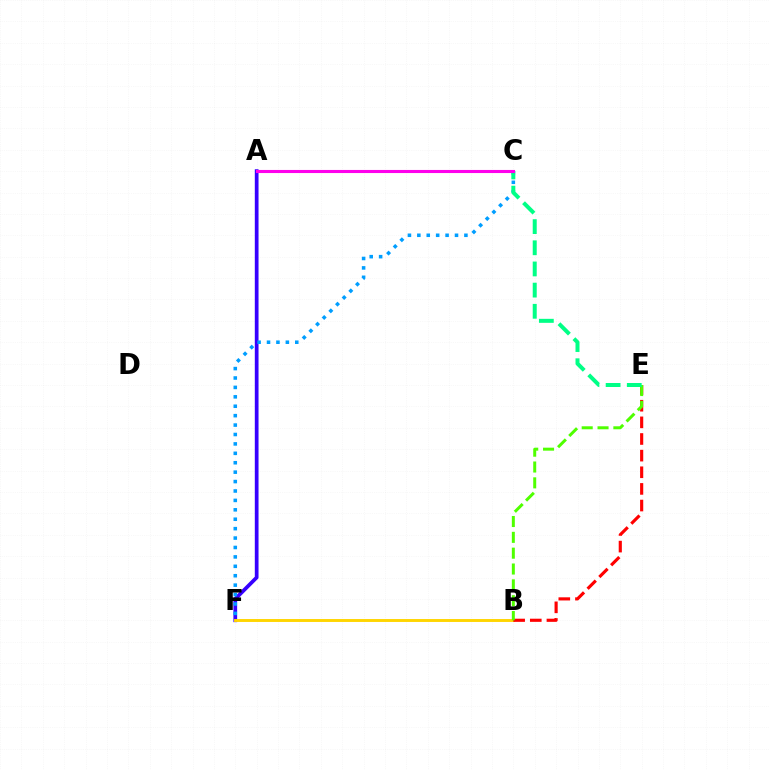{('A', 'F'): [{'color': '#3700ff', 'line_style': 'solid', 'thickness': 2.68}], ('B', 'F'): [{'color': '#ffd500', 'line_style': 'solid', 'thickness': 2.1}], ('C', 'F'): [{'color': '#009eff', 'line_style': 'dotted', 'thickness': 2.56}], ('B', 'E'): [{'color': '#ff0000', 'line_style': 'dashed', 'thickness': 2.26}, {'color': '#4fff00', 'line_style': 'dashed', 'thickness': 2.15}], ('C', 'E'): [{'color': '#00ff86', 'line_style': 'dashed', 'thickness': 2.88}], ('A', 'C'): [{'color': '#ff00ed', 'line_style': 'solid', 'thickness': 2.23}]}